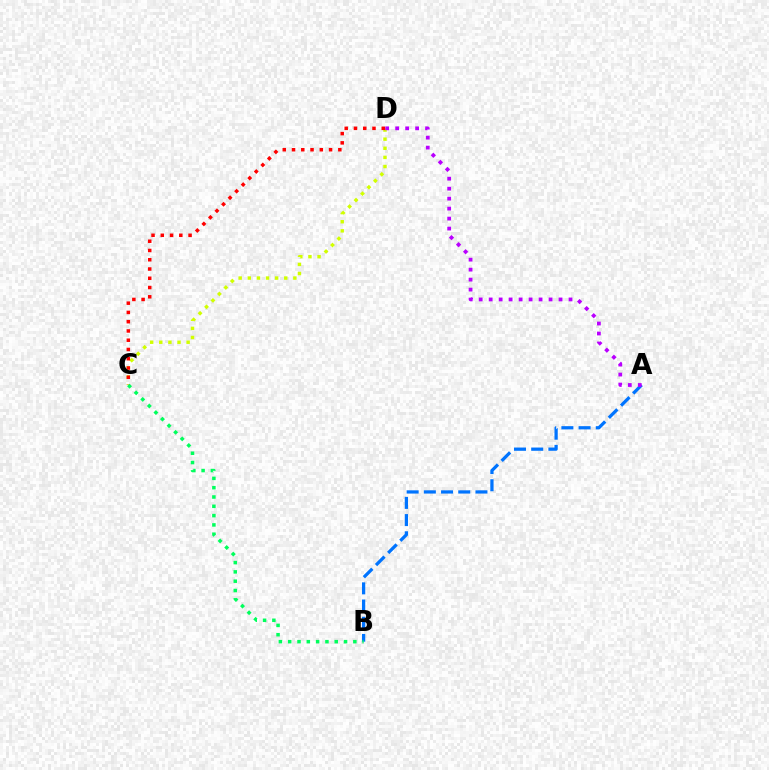{('C', 'D'): [{'color': '#d1ff00', 'line_style': 'dotted', 'thickness': 2.48}, {'color': '#ff0000', 'line_style': 'dotted', 'thickness': 2.52}], ('A', 'B'): [{'color': '#0074ff', 'line_style': 'dashed', 'thickness': 2.34}], ('B', 'C'): [{'color': '#00ff5c', 'line_style': 'dotted', 'thickness': 2.53}], ('A', 'D'): [{'color': '#b900ff', 'line_style': 'dotted', 'thickness': 2.71}]}